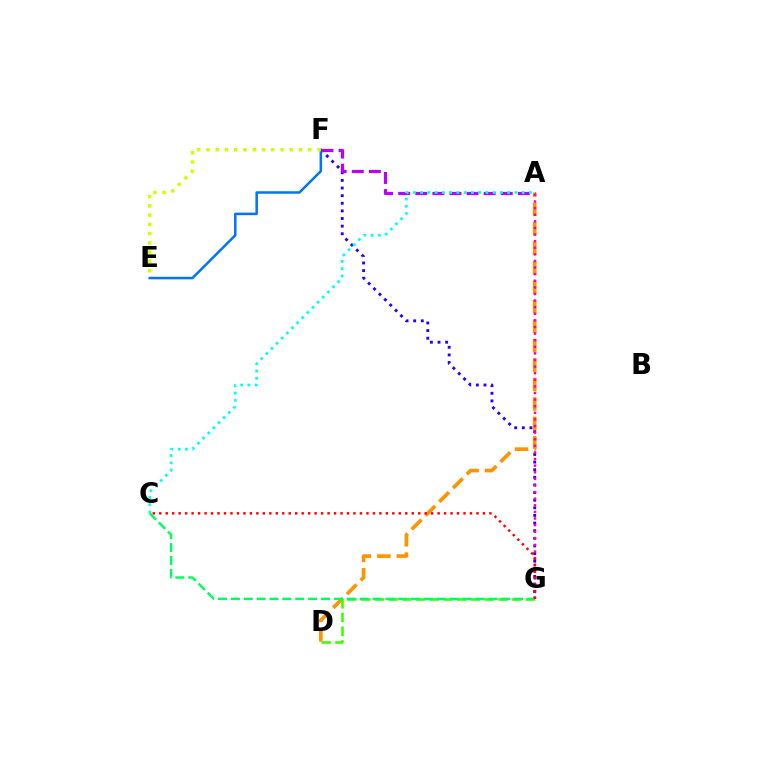{('F', 'G'): [{'color': '#2500ff', 'line_style': 'dotted', 'thickness': 2.07}], ('E', 'F'): [{'color': '#0074ff', 'line_style': 'solid', 'thickness': 1.81}, {'color': '#d1ff00', 'line_style': 'dotted', 'thickness': 2.52}], ('A', 'D'): [{'color': '#ff9400', 'line_style': 'dashed', 'thickness': 2.64}], ('A', 'F'): [{'color': '#b900ff', 'line_style': 'dashed', 'thickness': 2.32}], ('A', 'G'): [{'color': '#ff00ac', 'line_style': 'dotted', 'thickness': 1.79}], ('A', 'C'): [{'color': '#00fff6', 'line_style': 'dotted', 'thickness': 1.97}], ('D', 'G'): [{'color': '#3dff00', 'line_style': 'dashed', 'thickness': 1.87}], ('C', 'G'): [{'color': '#00ff5c', 'line_style': 'dashed', 'thickness': 1.75}, {'color': '#ff0000', 'line_style': 'dotted', 'thickness': 1.76}]}